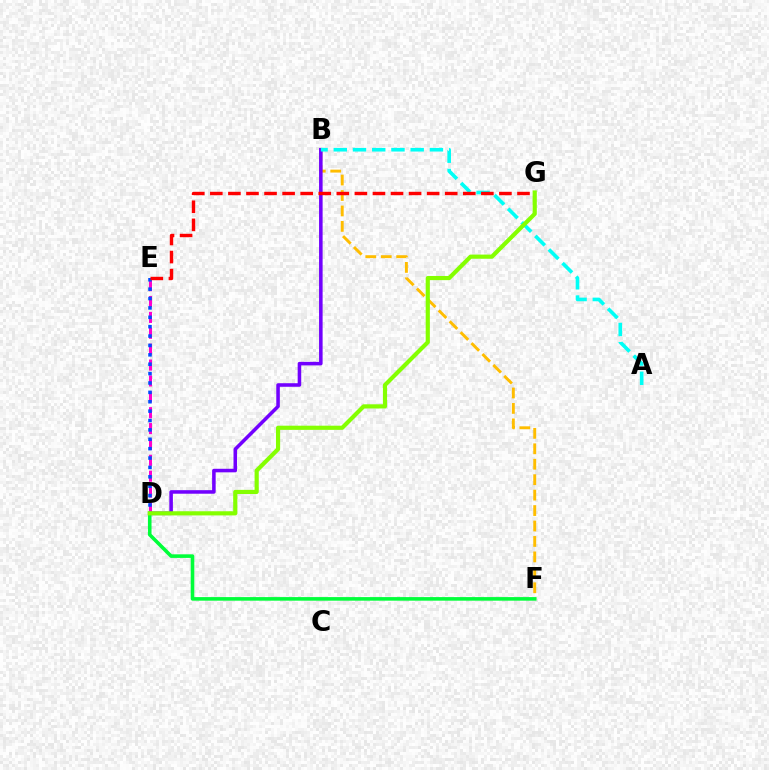{('D', 'E'): [{'color': '#ff00cf', 'line_style': 'dashed', 'thickness': 2.16}, {'color': '#004bff', 'line_style': 'dotted', 'thickness': 2.55}], ('B', 'F'): [{'color': '#ffbd00', 'line_style': 'dashed', 'thickness': 2.1}], ('B', 'D'): [{'color': '#7200ff', 'line_style': 'solid', 'thickness': 2.56}], ('A', 'B'): [{'color': '#00fff6', 'line_style': 'dashed', 'thickness': 2.61}], ('E', 'G'): [{'color': '#ff0000', 'line_style': 'dashed', 'thickness': 2.45}], ('D', 'F'): [{'color': '#00ff39', 'line_style': 'solid', 'thickness': 2.58}], ('D', 'G'): [{'color': '#84ff00', 'line_style': 'solid', 'thickness': 3.0}]}